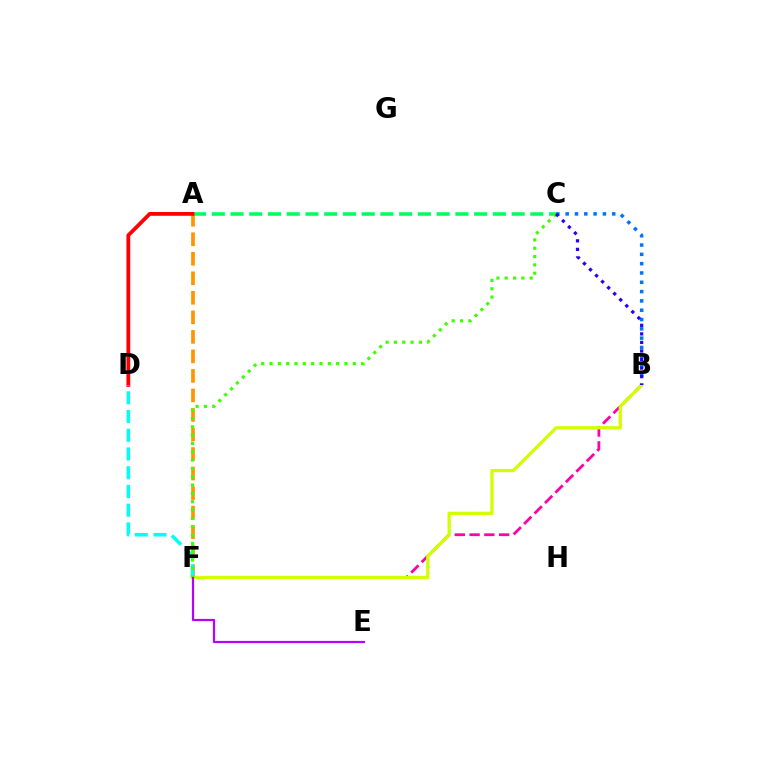{('B', 'C'): [{'color': '#0074ff', 'line_style': 'dotted', 'thickness': 2.53}, {'color': '#2500ff', 'line_style': 'dotted', 'thickness': 2.32}], ('A', 'F'): [{'color': '#ff9400', 'line_style': 'dashed', 'thickness': 2.65}], ('A', 'C'): [{'color': '#00ff5c', 'line_style': 'dashed', 'thickness': 2.55}], ('A', 'D'): [{'color': '#ff0000', 'line_style': 'solid', 'thickness': 2.72}], ('B', 'F'): [{'color': '#ff00ac', 'line_style': 'dashed', 'thickness': 2.01}, {'color': '#d1ff00', 'line_style': 'solid', 'thickness': 2.34}], ('D', 'F'): [{'color': '#00fff6', 'line_style': 'dashed', 'thickness': 2.55}], ('C', 'F'): [{'color': '#3dff00', 'line_style': 'dotted', 'thickness': 2.26}], ('E', 'F'): [{'color': '#b900ff', 'line_style': 'solid', 'thickness': 1.58}]}